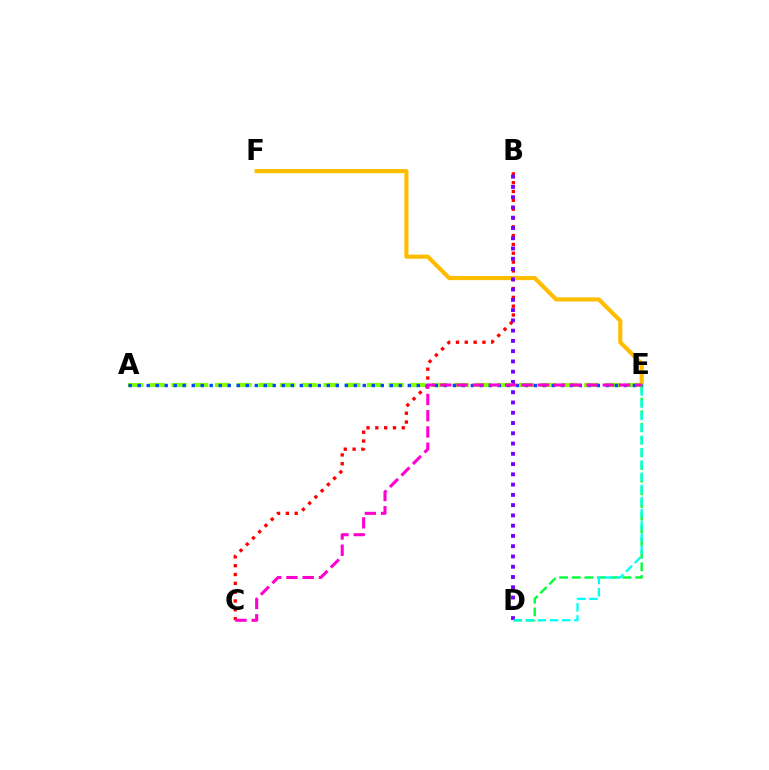{('B', 'C'): [{'color': '#ff0000', 'line_style': 'dotted', 'thickness': 2.4}], ('E', 'F'): [{'color': '#ffbd00', 'line_style': 'solid', 'thickness': 2.98}], ('D', 'E'): [{'color': '#00ff39', 'line_style': 'dashed', 'thickness': 1.72}, {'color': '#00fff6', 'line_style': 'dashed', 'thickness': 1.65}], ('B', 'D'): [{'color': '#7200ff', 'line_style': 'dotted', 'thickness': 2.79}], ('A', 'E'): [{'color': '#84ff00', 'line_style': 'dashed', 'thickness': 2.95}, {'color': '#004bff', 'line_style': 'dotted', 'thickness': 2.45}], ('C', 'E'): [{'color': '#ff00cf', 'line_style': 'dashed', 'thickness': 2.21}]}